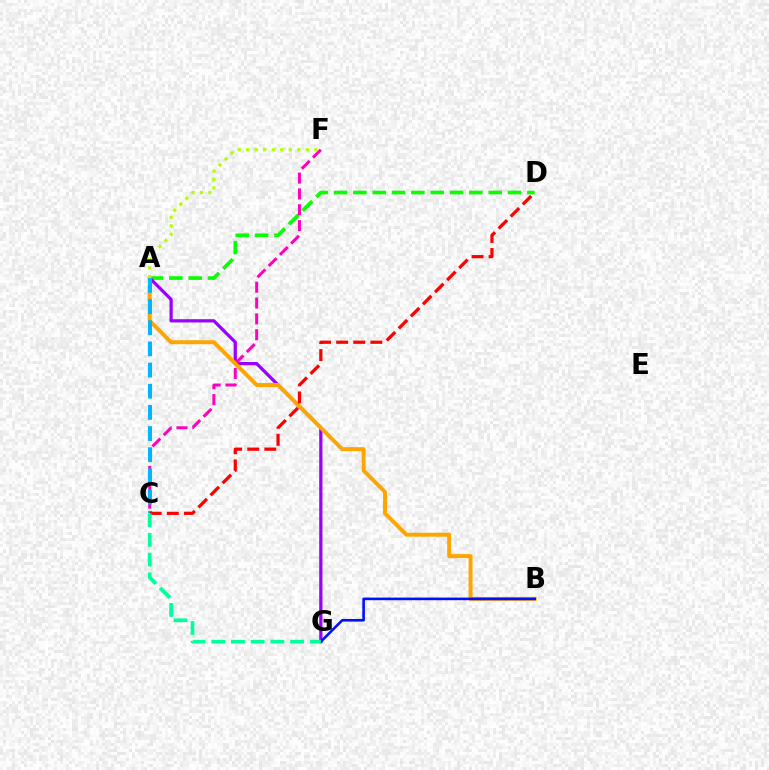{('A', 'D'): [{'color': '#08ff00', 'line_style': 'dashed', 'thickness': 2.63}], ('A', 'G'): [{'color': '#9b00ff', 'line_style': 'solid', 'thickness': 2.33}], ('C', 'F'): [{'color': '#ff00bd', 'line_style': 'dashed', 'thickness': 2.15}], ('A', 'B'): [{'color': '#ffa500', 'line_style': 'solid', 'thickness': 2.85}], ('A', 'C'): [{'color': '#00b5ff', 'line_style': 'dashed', 'thickness': 2.88}], ('B', 'G'): [{'color': '#0010ff', 'line_style': 'solid', 'thickness': 1.88}], ('A', 'F'): [{'color': '#b3ff00', 'line_style': 'dotted', 'thickness': 2.31}], ('C', 'D'): [{'color': '#ff0000', 'line_style': 'dashed', 'thickness': 2.32}], ('C', 'G'): [{'color': '#00ff9d', 'line_style': 'dashed', 'thickness': 2.68}]}